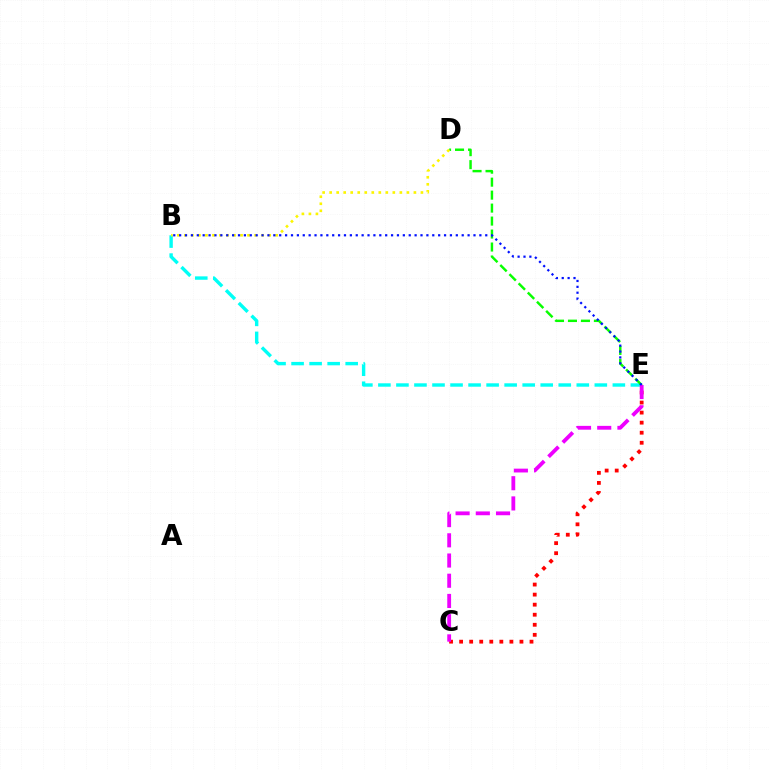{('B', 'E'): [{'color': '#00fff6', 'line_style': 'dashed', 'thickness': 2.45}, {'color': '#0010ff', 'line_style': 'dotted', 'thickness': 1.6}], ('C', 'E'): [{'color': '#ff0000', 'line_style': 'dotted', 'thickness': 2.73}, {'color': '#ee00ff', 'line_style': 'dashed', 'thickness': 2.75}], ('D', 'E'): [{'color': '#08ff00', 'line_style': 'dashed', 'thickness': 1.76}], ('B', 'D'): [{'color': '#fcf500', 'line_style': 'dotted', 'thickness': 1.91}]}